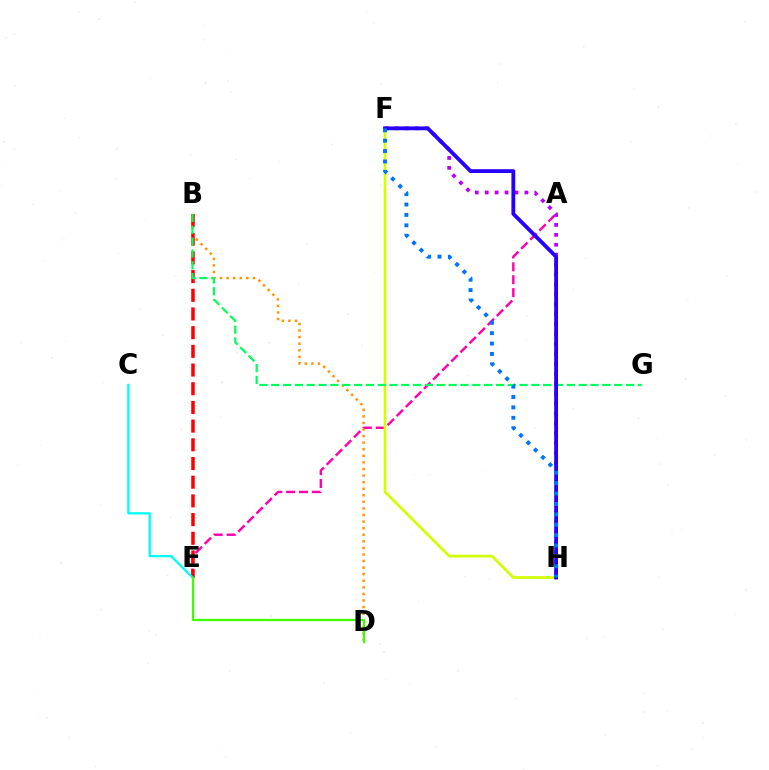{('A', 'E'): [{'color': '#ff00ac', 'line_style': 'dashed', 'thickness': 1.75}], ('F', 'H'): [{'color': '#b900ff', 'line_style': 'dotted', 'thickness': 2.7}, {'color': '#d1ff00', 'line_style': 'solid', 'thickness': 1.95}, {'color': '#2500ff', 'line_style': 'solid', 'thickness': 2.75}, {'color': '#0074ff', 'line_style': 'dotted', 'thickness': 2.82}], ('B', 'D'): [{'color': '#ff9400', 'line_style': 'dotted', 'thickness': 1.79}], ('B', 'E'): [{'color': '#ff0000', 'line_style': 'dashed', 'thickness': 2.54}], ('C', 'E'): [{'color': '#00fff6', 'line_style': 'solid', 'thickness': 1.67}], ('B', 'G'): [{'color': '#00ff5c', 'line_style': 'dashed', 'thickness': 1.61}], ('D', 'E'): [{'color': '#3dff00', 'line_style': 'solid', 'thickness': 1.64}]}